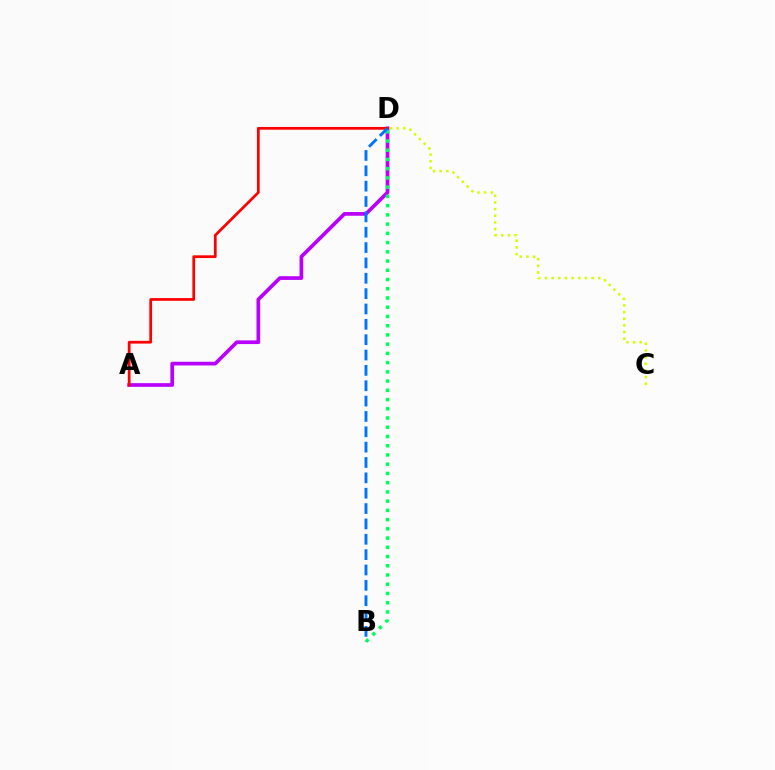{('A', 'D'): [{'color': '#b900ff', 'line_style': 'solid', 'thickness': 2.66}, {'color': '#ff0000', 'line_style': 'solid', 'thickness': 1.97}], ('C', 'D'): [{'color': '#d1ff00', 'line_style': 'dotted', 'thickness': 1.81}], ('B', 'D'): [{'color': '#00ff5c', 'line_style': 'dotted', 'thickness': 2.51}, {'color': '#0074ff', 'line_style': 'dashed', 'thickness': 2.09}]}